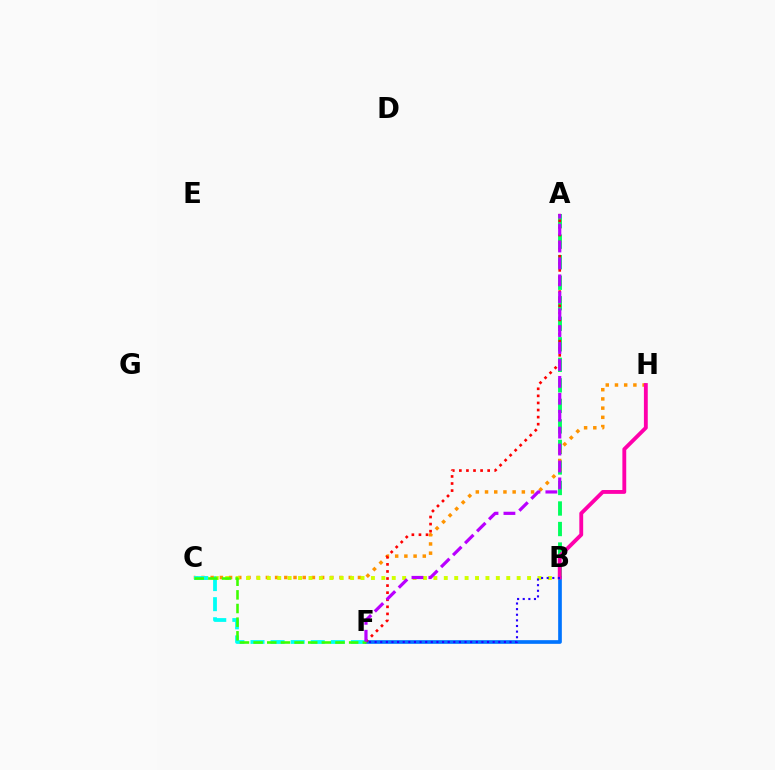{('A', 'B'): [{'color': '#00ff5c', 'line_style': 'dashed', 'thickness': 2.79}], ('C', 'H'): [{'color': '#ff9400', 'line_style': 'dotted', 'thickness': 2.5}], ('B', 'C'): [{'color': '#d1ff00', 'line_style': 'dotted', 'thickness': 2.83}], ('B', 'F'): [{'color': '#0074ff', 'line_style': 'solid', 'thickness': 2.65}, {'color': '#2500ff', 'line_style': 'dotted', 'thickness': 1.53}], ('B', 'H'): [{'color': '#ff00ac', 'line_style': 'solid', 'thickness': 2.77}], ('A', 'F'): [{'color': '#ff0000', 'line_style': 'dotted', 'thickness': 1.92}, {'color': '#b900ff', 'line_style': 'dashed', 'thickness': 2.3}], ('C', 'F'): [{'color': '#00fff6', 'line_style': 'dashed', 'thickness': 2.73}, {'color': '#3dff00', 'line_style': 'dashed', 'thickness': 1.85}]}